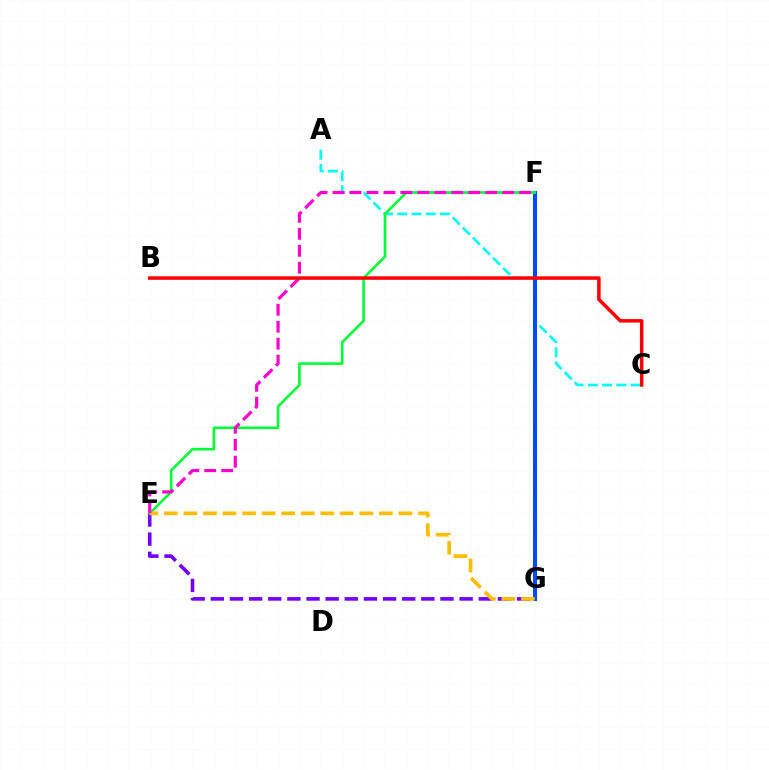{('F', 'G'): [{'color': '#84ff00', 'line_style': 'dotted', 'thickness': 1.68}, {'color': '#004bff', 'line_style': 'solid', 'thickness': 2.93}], ('A', 'C'): [{'color': '#00fff6', 'line_style': 'dashed', 'thickness': 1.93}], ('E', 'G'): [{'color': '#7200ff', 'line_style': 'dashed', 'thickness': 2.6}, {'color': '#ffbd00', 'line_style': 'dashed', 'thickness': 2.66}], ('E', 'F'): [{'color': '#00ff39', 'line_style': 'solid', 'thickness': 1.89}, {'color': '#ff00cf', 'line_style': 'dashed', 'thickness': 2.3}], ('B', 'C'): [{'color': '#ff0000', 'line_style': 'solid', 'thickness': 2.51}]}